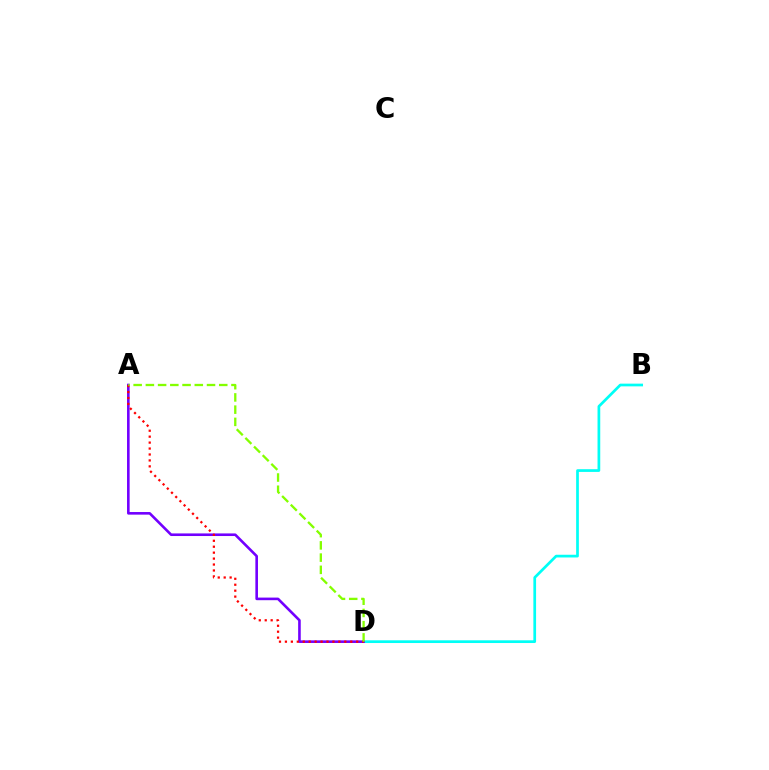{('B', 'D'): [{'color': '#00fff6', 'line_style': 'solid', 'thickness': 1.95}], ('A', 'D'): [{'color': '#7200ff', 'line_style': 'solid', 'thickness': 1.88}, {'color': '#ff0000', 'line_style': 'dotted', 'thickness': 1.61}, {'color': '#84ff00', 'line_style': 'dashed', 'thickness': 1.66}]}